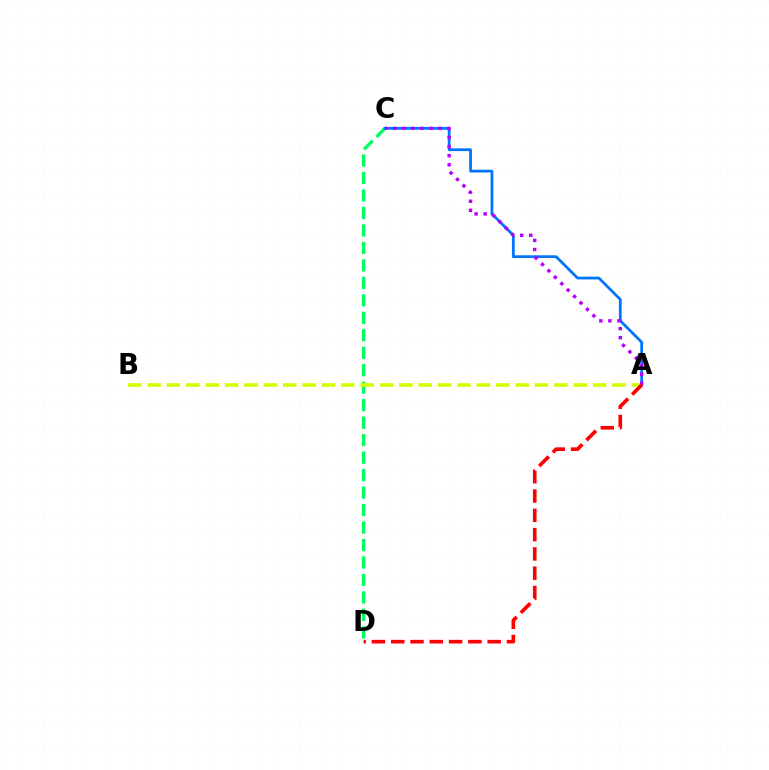{('C', 'D'): [{'color': '#00ff5c', 'line_style': 'dashed', 'thickness': 2.37}], ('A', 'C'): [{'color': '#0074ff', 'line_style': 'solid', 'thickness': 1.99}, {'color': '#b900ff', 'line_style': 'dotted', 'thickness': 2.47}], ('A', 'B'): [{'color': '#d1ff00', 'line_style': 'dashed', 'thickness': 2.63}], ('A', 'D'): [{'color': '#ff0000', 'line_style': 'dashed', 'thickness': 2.62}]}